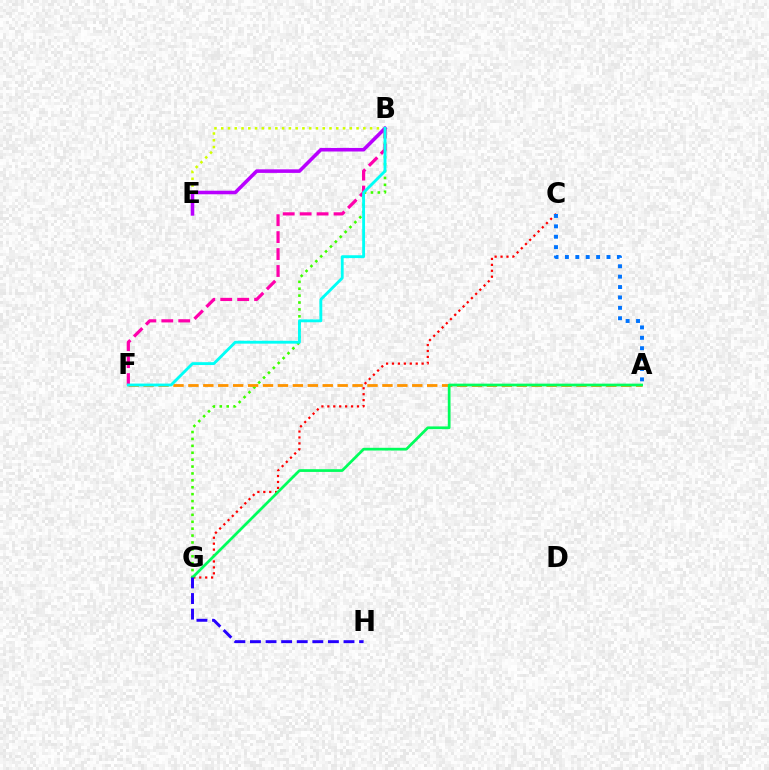{('B', 'G'): [{'color': '#3dff00', 'line_style': 'dotted', 'thickness': 1.88}], ('A', 'F'): [{'color': '#ff9400', 'line_style': 'dashed', 'thickness': 2.03}], ('B', 'E'): [{'color': '#d1ff00', 'line_style': 'dotted', 'thickness': 1.84}, {'color': '#b900ff', 'line_style': 'solid', 'thickness': 2.57}], ('C', 'G'): [{'color': '#ff0000', 'line_style': 'dotted', 'thickness': 1.61}], ('A', 'G'): [{'color': '#00ff5c', 'line_style': 'solid', 'thickness': 1.97}], ('G', 'H'): [{'color': '#2500ff', 'line_style': 'dashed', 'thickness': 2.12}], ('B', 'F'): [{'color': '#ff00ac', 'line_style': 'dashed', 'thickness': 2.3}, {'color': '#00fff6', 'line_style': 'solid', 'thickness': 2.06}], ('A', 'C'): [{'color': '#0074ff', 'line_style': 'dotted', 'thickness': 2.82}]}